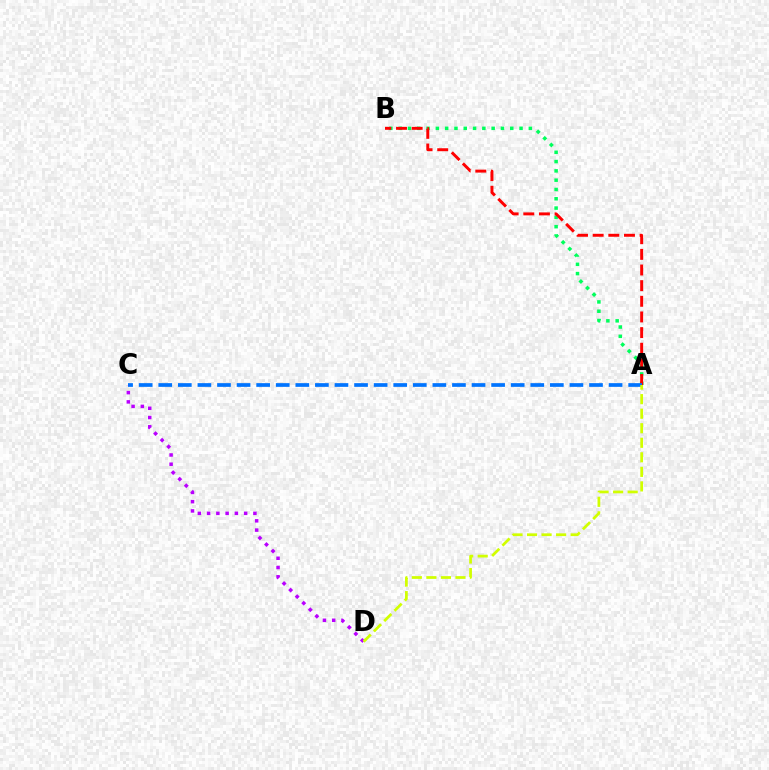{('A', 'B'): [{'color': '#00ff5c', 'line_style': 'dotted', 'thickness': 2.53}, {'color': '#ff0000', 'line_style': 'dashed', 'thickness': 2.13}], ('A', 'C'): [{'color': '#0074ff', 'line_style': 'dashed', 'thickness': 2.66}], ('C', 'D'): [{'color': '#b900ff', 'line_style': 'dotted', 'thickness': 2.52}], ('A', 'D'): [{'color': '#d1ff00', 'line_style': 'dashed', 'thickness': 1.98}]}